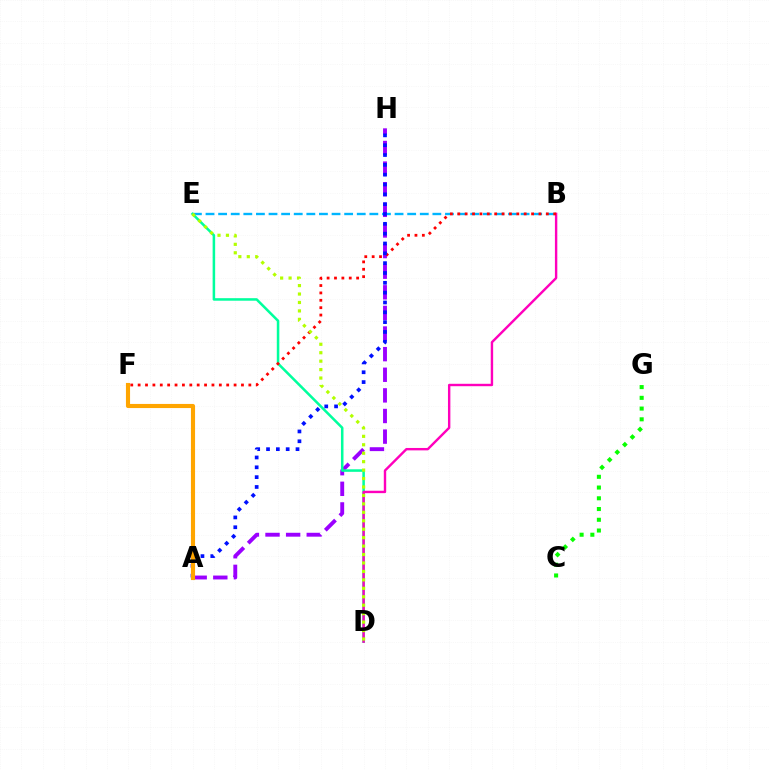{('B', 'E'): [{'color': '#00b5ff', 'line_style': 'dashed', 'thickness': 1.71}], ('C', 'G'): [{'color': '#08ff00', 'line_style': 'dotted', 'thickness': 2.92}], ('A', 'H'): [{'color': '#9b00ff', 'line_style': 'dashed', 'thickness': 2.8}, {'color': '#0010ff', 'line_style': 'dotted', 'thickness': 2.67}], ('D', 'E'): [{'color': '#00ff9d', 'line_style': 'solid', 'thickness': 1.82}, {'color': '#b3ff00', 'line_style': 'dotted', 'thickness': 2.29}], ('B', 'D'): [{'color': '#ff00bd', 'line_style': 'solid', 'thickness': 1.73}], ('B', 'F'): [{'color': '#ff0000', 'line_style': 'dotted', 'thickness': 2.01}], ('A', 'F'): [{'color': '#ffa500', 'line_style': 'solid', 'thickness': 2.97}]}